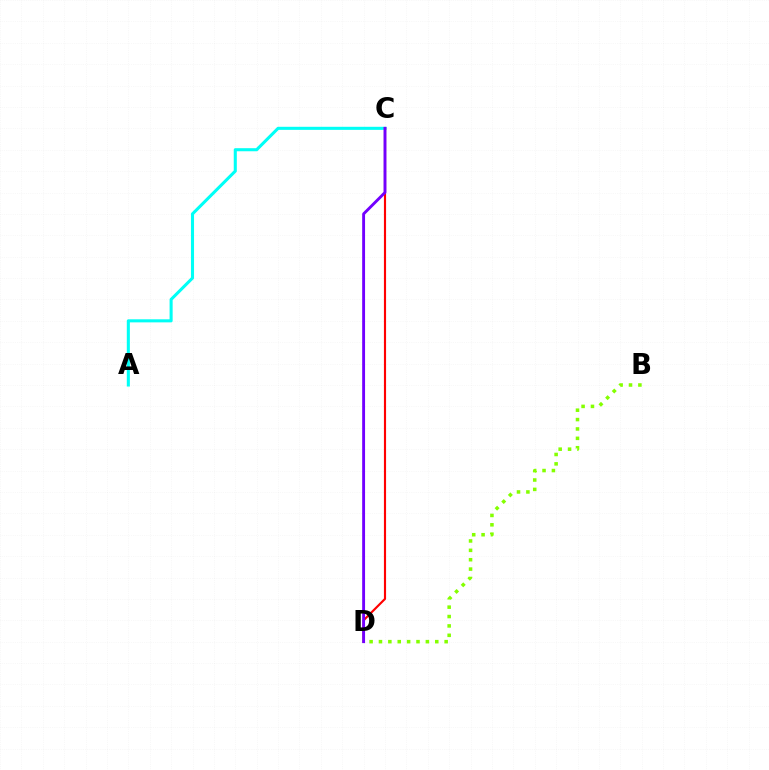{('A', 'C'): [{'color': '#00fff6', 'line_style': 'solid', 'thickness': 2.21}], ('C', 'D'): [{'color': '#ff0000', 'line_style': 'solid', 'thickness': 1.55}, {'color': '#7200ff', 'line_style': 'solid', 'thickness': 2.07}], ('B', 'D'): [{'color': '#84ff00', 'line_style': 'dotted', 'thickness': 2.55}]}